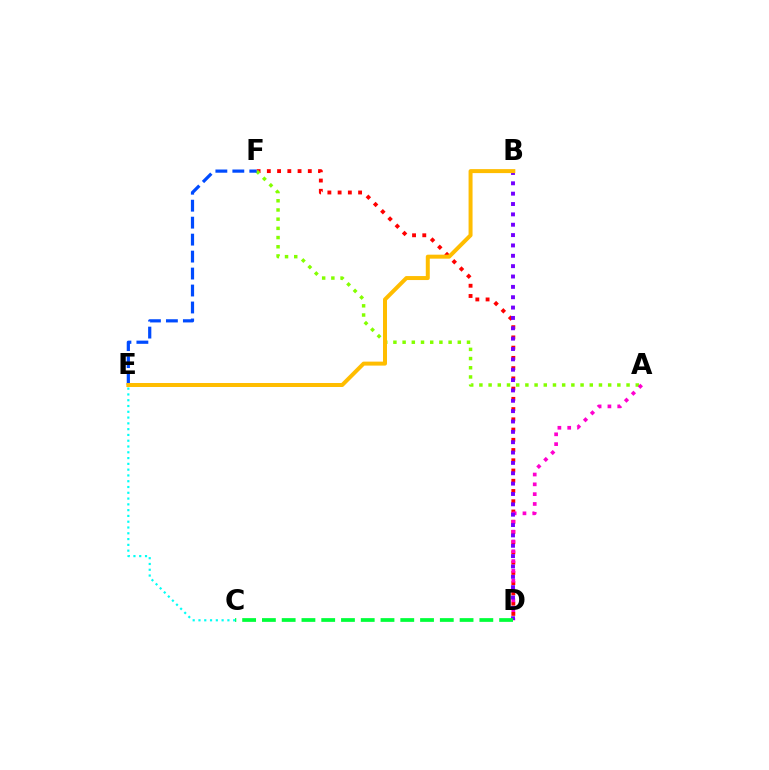{('D', 'F'): [{'color': '#ff0000', 'line_style': 'dotted', 'thickness': 2.78}], ('A', 'F'): [{'color': '#84ff00', 'line_style': 'dotted', 'thickness': 2.5}], ('A', 'D'): [{'color': '#ff00cf', 'line_style': 'dotted', 'thickness': 2.67}], ('B', 'D'): [{'color': '#7200ff', 'line_style': 'dotted', 'thickness': 2.81}], ('C', 'D'): [{'color': '#00ff39', 'line_style': 'dashed', 'thickness': 2.69}], ('E', 'F'): [{'color': '#004bff', 'line_style': 'dashed', 'thickness': 2.31}], ('B', 'E'): [{'color': '#ffbd00', 'line_style': 'solid', 'thickness': 2.87}], ('C', 'E'): [{'color': '#00fff6', 'line_style': 'dotted', 'thickness': 1.57}]}